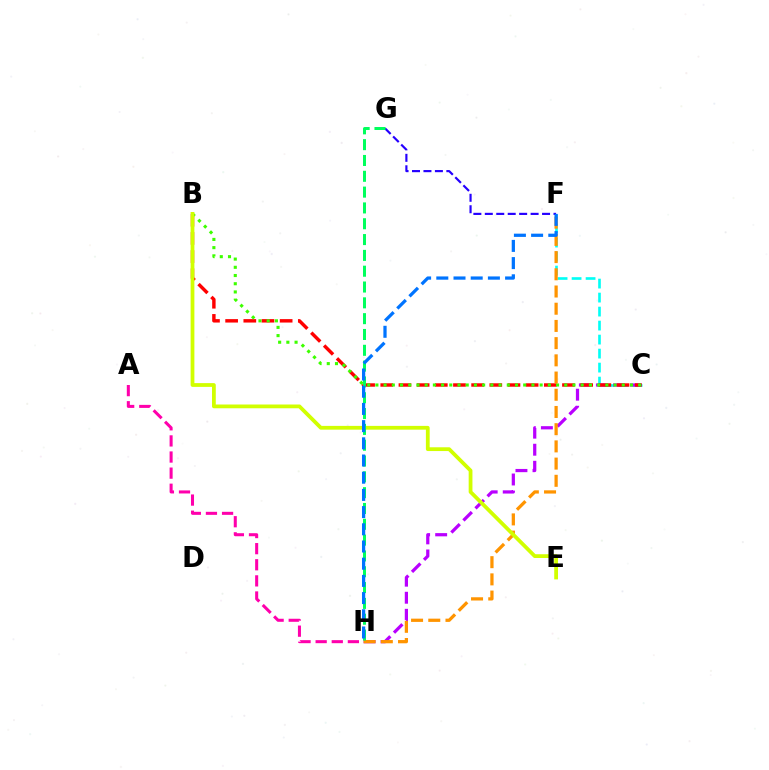{('C', 'F'): [{'color': '#00fff6', 'line_style': 'dashed', 'thickness': 1.9}], ('C', 'H'): [{'color': '#b900ff', 'line_style': 'dashed', 'thickness': 2.32}], ('B', 'C'): [{'color': '#ff0000', 'line_style': 'dashed', 'thickness': 2.47}, {'color': '#3dff00', 'line_style': 'dotted', 'thickness': 2.23}], ('F', 'G'): [{'color': '#2500ff', 'line_style': 'dashed', 'thickness': 1.56}], ('F', 'H'): [{'color': '#ff9400', 'line_style': 'dashed', 'thickness': 2.34}, {'color': '#0074ff', 'line_style': 'dashed', 'thickness': 2.34}], ('B', 'E'): [{'color': '#d1ff00', 'line_style': 'solid', 'thickness': 2.72}], ('A', 'H'): [{'color': '#ff00ac', 'line_style': 'dashed', 'thickness': 2.19}], ('G', 'H'): [{'color': '#00ff5c', 'line_style': 'dashed', 'thickness': 2.15}]}